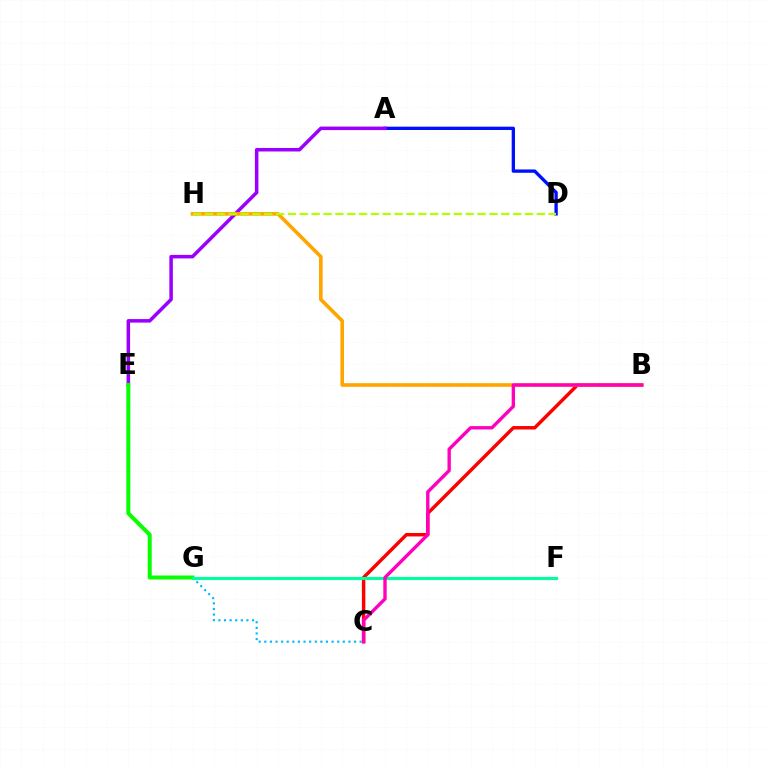{('B', 'C'): [{'color': '#ff0000', 'line_style': 'solid', 'thickness': 2.48}, {'color': '#ff00bd', 'line_style': 'solid', 'thickness': 2.42}], ('A', 'D'): [{'color': '#0010ff', 'line_style': 'solid', 'thickness': 2.39}], ('A', 'E'): [{'color': '#9b00ff', 'line_style': 'solid', 'thickness': 2.54}], ('C', 'G'): [{'color': '#00b5ff', 'line_style': 'dotted', 'thickness': 1.52}], ('B', 'H'): [{'color': '#ffa500', 'line_style': 'solid', 'thickness': 2.61}], ('E', 'G'): [{'color': '#08ff00', 'line_style': 'solid', 'thickness': 2.88}], ('D', 'H'): [{'color': '#b3ff00', 'line_style': 'dashed', 'thickness': 1.61}], ('F', 'G'): [{'color': '#00ff9d', 'line_style': 'solid', 'thickness': 2.24}]}